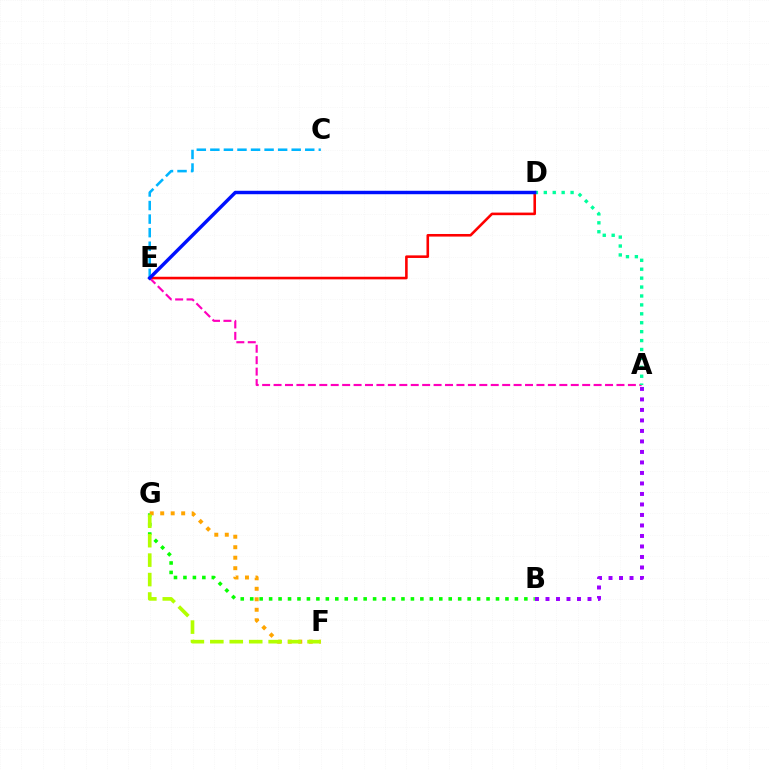{('A', 'B'): [{'color': '#9b00ff', 'line_style': 'dotted', 'thickness': 2.85}], ('B', 'G'): [{'color': '#08ff00', 'line_style': 'dotted', 'thickness': 2.57}], ('D', 'E'): [{'color': '#ff0000', 'line_style': 'solid', 'thickness': 1.87}, {'color': '#0010ff', 'line_style': 'solid', 'thickness': 2.48}], ('C', 'E'): [{'color': '#00b5ff', 'line_style': 'dashed', 'thickness': 1.84}], ('F', 'G'): [{'color': '#ffa500', 'line_style': 'dotted', 'thickness': 2.85}, {'color': '#b3ff00', 'line_style': 'dashed', 'thickness': 2.64}], ('A', 'E'): [{'color': '#ff00bd', 'line_style': 'dashed', 'thickness': 1.55}], ('A', 'D'): [{'color': '#00ff9d', 'line_style': 'dotted', 'thickness': 2.42}]}